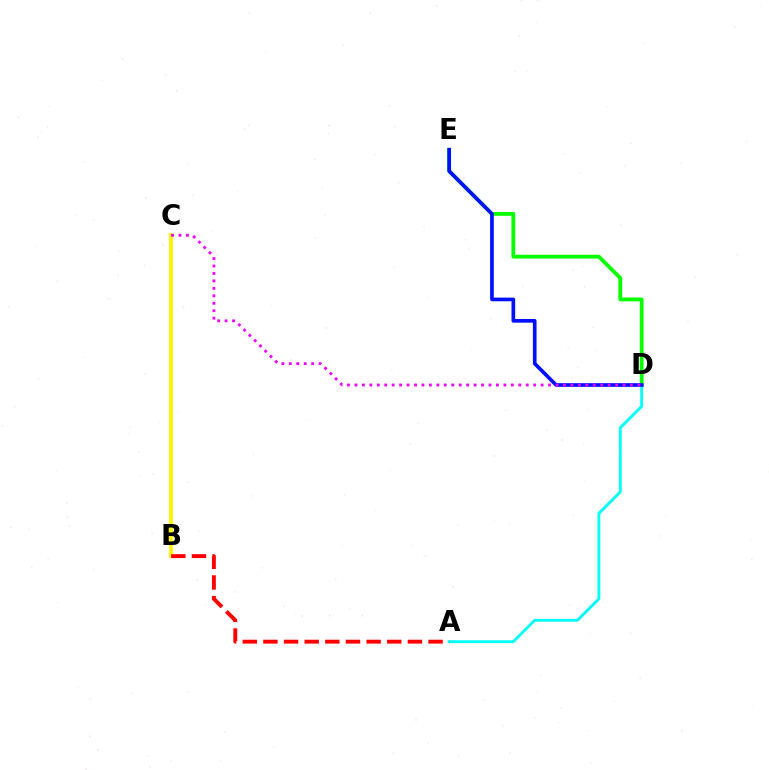{('B', 'C'): [{'color': '#fcf500', 'line_style': 'solid', 'thickness': 2.8}], ('D', 'E'): [{'color': '#08ff00', 'line_style': 'solid', 'thickness': 2.74}, {'color': '#0010ff', 'line_style': 'solid', 'thickness': 2.65}], ('A', 'D'): [{'color': '#00fff6', 'line_style': 'solid', 'thickness': 2.06}], ('C', 'D'): [{'color': '#ee00ff', 'line_style': 'dotted', 'thickness': 2.02}], ('A', 'B'): [{'color': '#ff0000', 'line_style': 'dashed', 'thickness': 2.8}]}